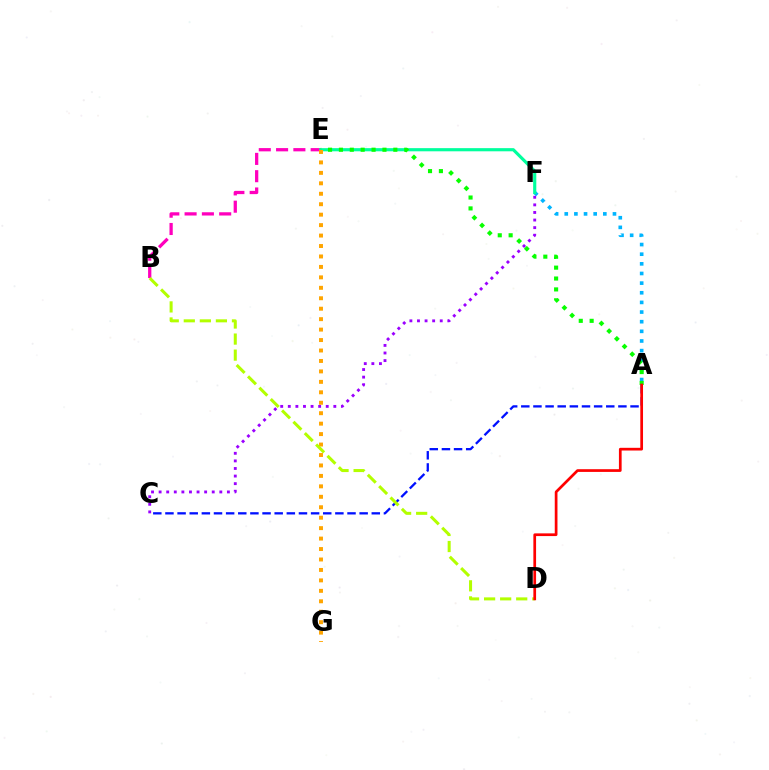{('B', 'E'): [{'color': '#ff00bd', 'line_style': 'dashed', 'thickness': 2.35}], ('A', 'C'): [{'color': '#0010ff', 'line_style': 'dashed', 'thickness': 1.65}], ('A', 'F'): [{'color': '#00b5ff', 'line_style': 'dotted', 'thickness': 2.62}], ('E', 'F'): [{'color': '#00ff9d', 'line_style': 'solid', 'thickness': 2.27}], ('A', 'E'): [{'color': '#08ff00', 'line_style': 'dotted', 'thickness': 2.96}], ('E', 'G'): [{'color': '#ffa500', 'line_style': 'dotted', 'thickness': 2.84}], ('C', 'F'): [{'color': '#9b00ff', 'line_style': 'dotted', 'thickness': 2.06}], ('B', 'D'): [{'color': '#b3ff00', 'line_style': 'dashed', 'thickness': 2.18}], ('A', 'D'): [{'color': '#ff0000', 'line_style': 'solid', 'thickness': 1.95}]}